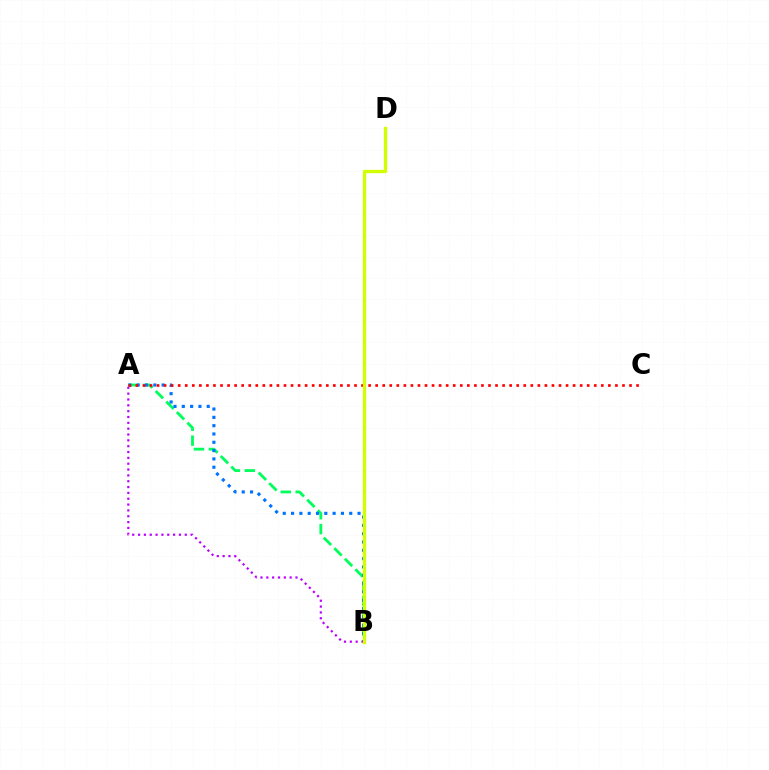{('A', 'B'): [{'color': '#00ff5c', 'line_style': 'dashed', 'thickness': 2.03}, {'color': '#0074ff', 'line_style': 'dotted', 'thickness': 2.26}, {'color': '#b900ff', 'line_style': 'dotted', 'thickness': 1.59}], ('A', 'C'): [{'color': '#ff0000', 'line_style': 'dotted', 'thickness': 1.92}], ('B', 'D'): [{'color': '#d1ff00', 'line_style': 'solid', 'thickness': 2.38}]}